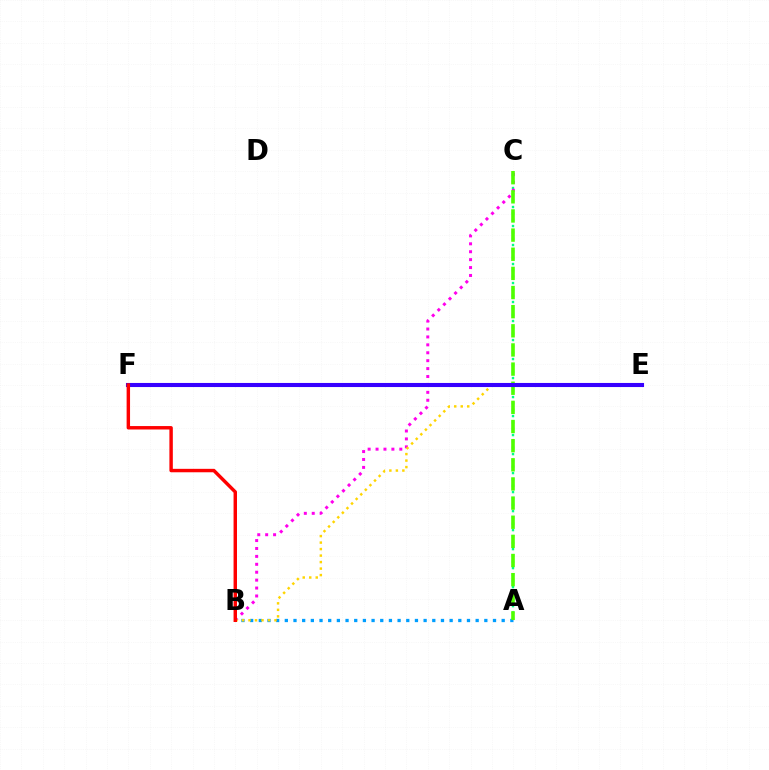{('A', 'C'): [{'color': '#00ff86', 'line_style': 'dotted', 'thickness': 1.72}, {'color': '#4fff00', 'line_style': 'dashed', 'thickness': 2.6}], ('B', 'C'): [{'color': '#ff00ed', 'line_style': 'dotted', 'thickness': 2.15}], ('A', 'B'): [{'color': '#009eff', 'line_style': 'dotted', 'thickness': 2.36}], ('B', 'E'): [{'color': '#ffd500', 'line_style': 'dotted', 'thickness': 1.77}], ('E', 'F'): [{'color': '#3700ff', 'line_style': 'solid', 'thickness': 2.94}], ('B', 'F'): [{'color': '#ff0000', 'line_style': 'solid', 'thickness': 2.47}]}